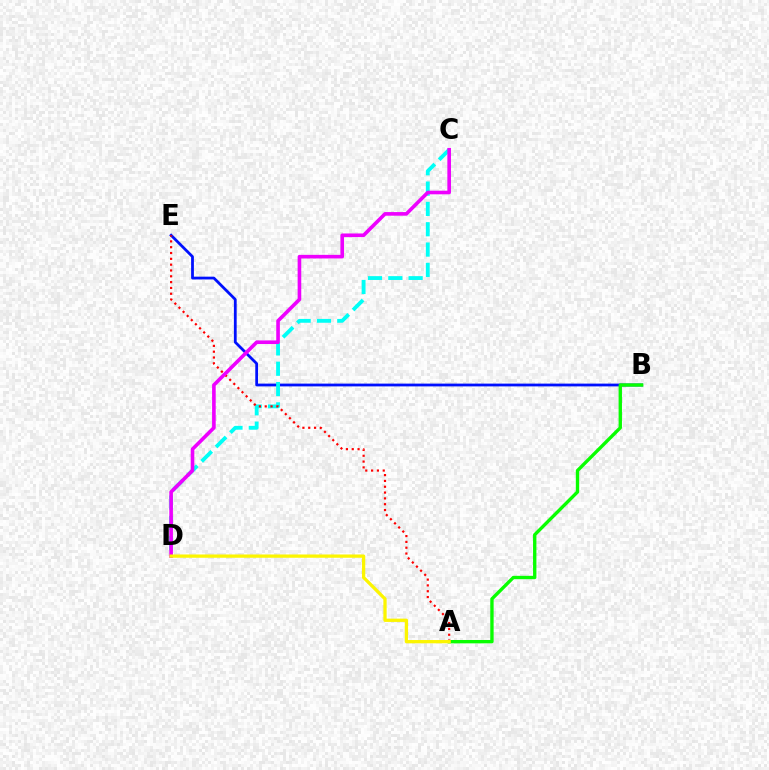{('B', 'E'): [{'color': '#0010ff', 'line_style': 'solid', 'thickness': 2.0}], ('C', 'D'): [{'color': '#00fff6', 'line_style': 'dashed', 'thickness': 2.76}, {'color': '#ee00ff', 'line_style': 'solid', 'thickness': 2.61}], ('A', 'B'): [{'color': '#08ff00', 'line_style': 'solid', 'thickness': 2.42}], ('A', 'E'): [{'color': '#ff0000', 'line_style': 'dotted', 'thickness': 1.58}], ('A', 'D'): [{'color': '#fcf500', 'line_style': 'solid', 'thickness': 2.36}]}